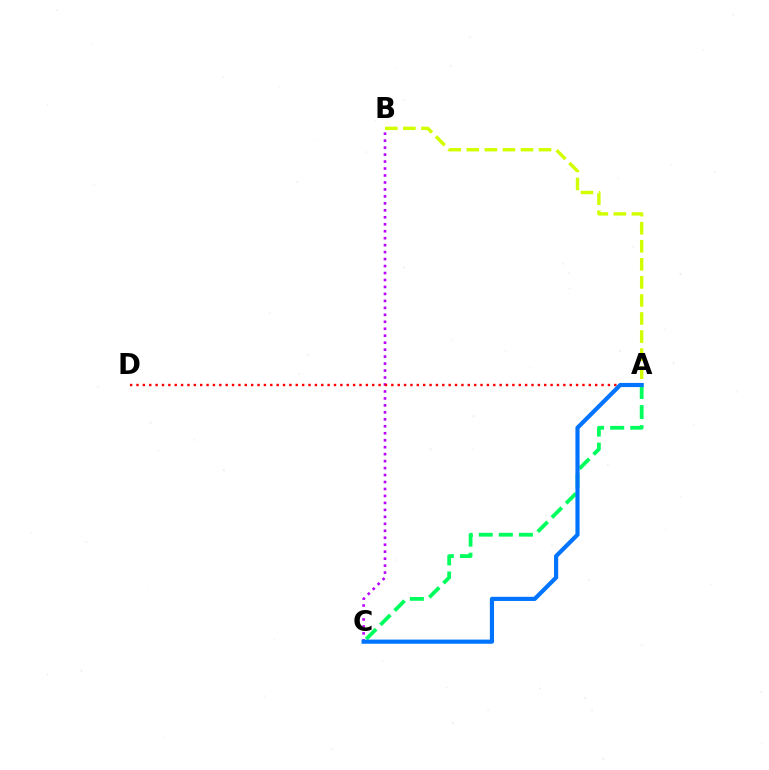{('B', 'C'): [{'color': '#b900ff', 'line_style': 'dotted', 'thickness': 1.89}], ('A', 'D'): [{'color': '#ff0000', 'line_style': 'dotted', 'thickness': 1.73}], ('A', 'B'): [{'color': '#d1ff00', 'line_style': 'dashed', 'thickness': 2.45}], ('A', 'C'): [{'color': '#00ff5c', 'line_style': 'dashed', 'thickness': 2.73}, {'color': '#0074ff', 'line_style': 'solid', 'thickness': 3.0}]}